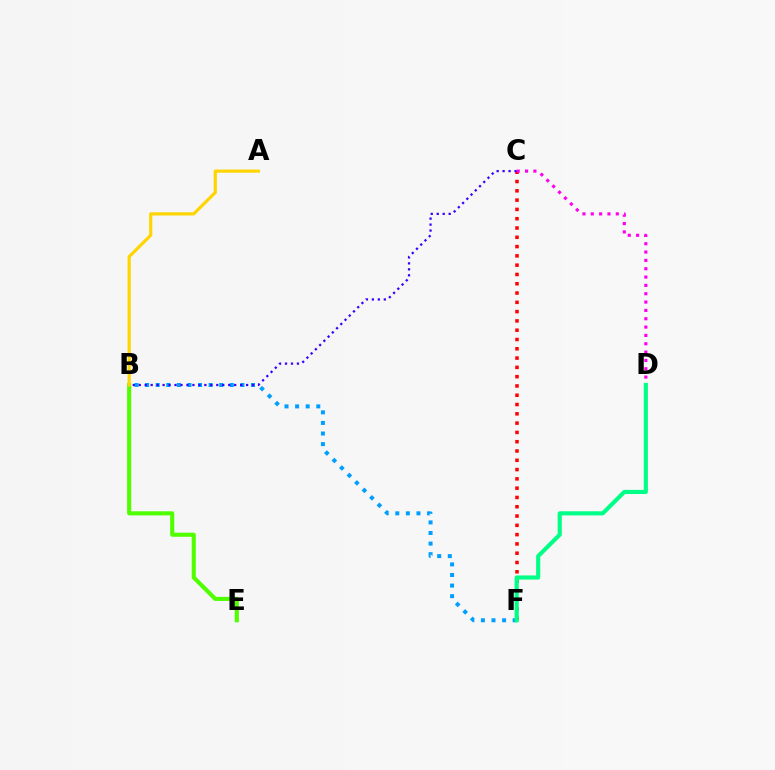{('C', 'F'): [{'color': '#ff0000', 'line_style': 'dotted', 'thickness': 2.52}], ('C', 'D'): [{'color': '#ff00ed', 'line_style': 'dotted', 'thickness': 2.26}], ('B', 'F'): [{'color': '#009eff', 'line_style': 'dotted', 'thickness': 2.88}], ('B', 'C'): [{'color': '#3700ff', 'line_style': 'dotted', 'thickness': 1.62}], ('B', 'E'): [{'color': '#4fff00', 'line_style': 'solid', 'thickness': 2.95}], ('D', 'F'): [{'color': '#00ff86', 'line_style': 'solid', 'thickness': 2.97}], ('A', 'B'): [{'color': '#ffd500', 'line_style': 'solid', 'thickness': 2.29}]}